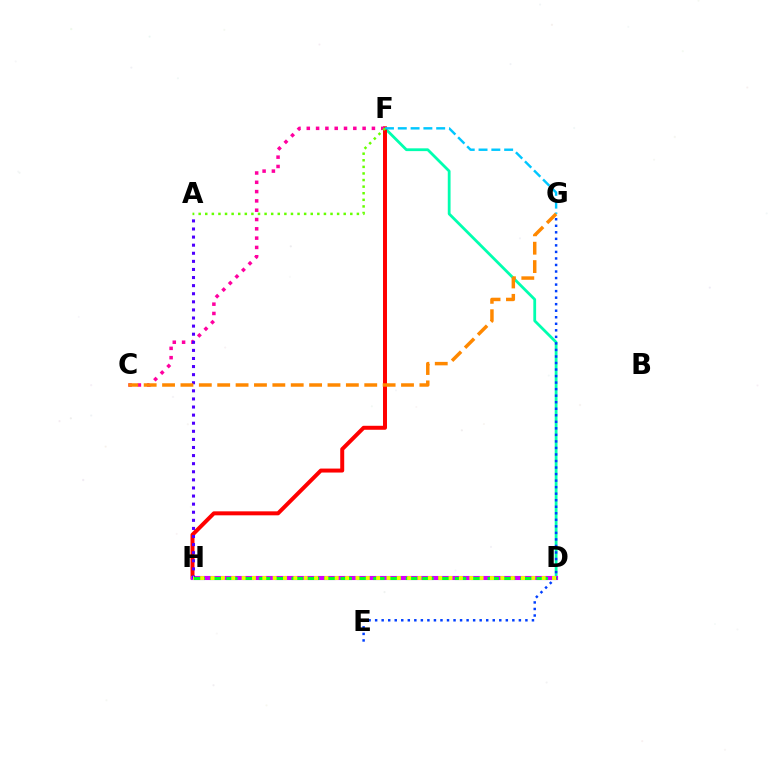{('D', 'F'): [{'color': '#00ffaf', 'line_style': 'solid', 'thickness': 2.01}], ('F', 'H'): [{'color': '#ff0000', 'line_style': 'solid', 'thickness': 2.86}], ('C', 'F'): [{'color': '#ff00a0', 'line_style': 'dotted', 'thickness': 2.53}], ('D', 'H'): [{'color': '#d600ff', 'line_style': 'solid', 'thickness': 2.95}, {'color': '#00ff27', 'line_style': 'dashed', 'thickness': 2.22}, {'color': '#eeff00', 'line_style': 'dotted', 'thickness': 2.81}], ('A', 'H'): [{'color': '#4f00ff', 'line_style': 'dotted', 'thickness': 2.2}], ('E', 'G'): [{'color': '#003fff', 'line_style': 'dotted', 'thickness': 1.78}], ('F', 'G'): [{'color': '#00c7ff', 'line_style': 'dashed', 'thickness': 1.74}], ('C', 'G'): [{'color': '#ff8800', 'line_style': 'dashed', 'thickness': 2.5}], ('A', 'F'): [{'color': '#66ff00', 'line_style': 'dotted', 'thickness': 1.79}]}